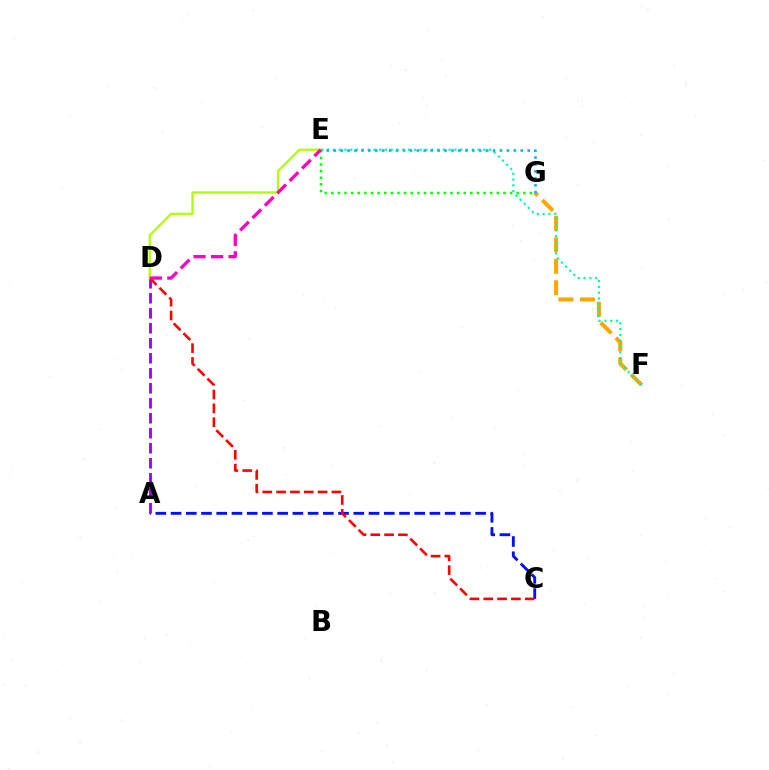{('F', 'G'): [{'color': '#ffa500', 'line_style': 'dashed', 'thickness': 2.92}], ('A', 'C'): [{'color': '#0010ff', 'line_style': 'dashed', 'thickness': 2.07}], ('E', 'F'): [{'color': '#00ff9d', 'line_style': 'dotted', 'thickness': 1.57}], ('A', 'D'): [{'color': '#9b00ff', 'line_style': 'dashed', 'thickness': 2.04}], ('E', 'G'): [{'color': '#08ff00', 'line_style': 'dotted', 'thickness': 1.8}, {'color': '#00b5ff', 'line_style': 'dotted', 'thickness': 1.88}], ('C', 'D'): [{'color': '#ff0000', 'line_style': 'dashed', 'thickness': 1.88}], ('D', 'E'): [{'color': '#b3ff00', 'line_style': 'solid', 'thickness': 1.67}, {'color': '#ff00bd', 'line_style': 'dashed', 'thickness': 2.38}]}